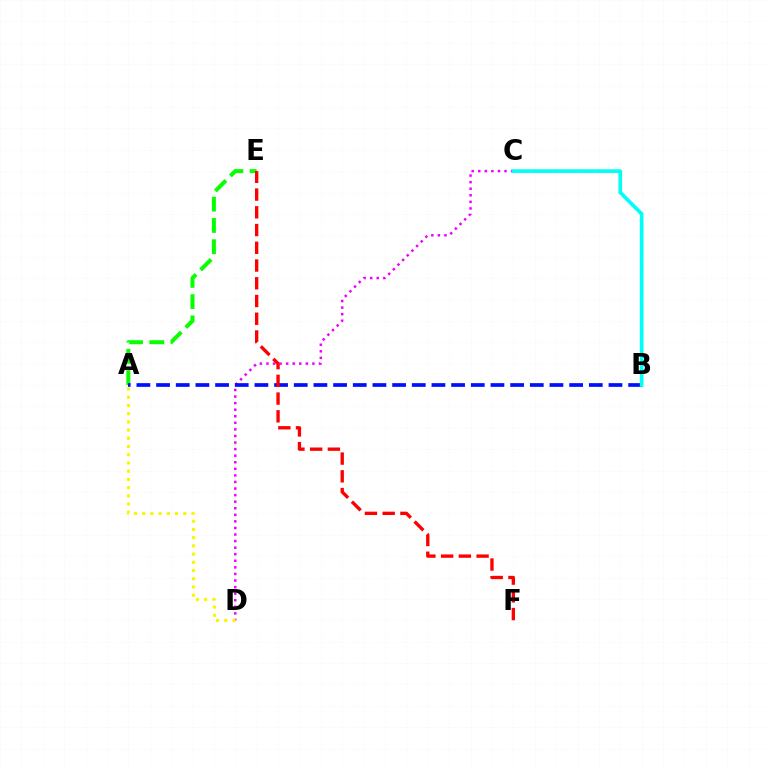{('C', 'D'): [{'color': '#ee00ff', 'line_style': 'dotted', 'thickness': 1.79}], ('A', 'D'): [{'color': '#fcf500', 'line_style': 'dotted', 'thickness': 2.23}], ('A', 'E'): [{'color': '#08ff00', 'line_style': 'dashed', 'thickness': 2.89}], ('A', 'B'): [{'color': '#0010ff', 'line_style': 'dashed', 'thickness': 2.67}], ('B', 'C'): [{'color': '#00fff6', 'line_style': 'solid', 'thickness': 2.65}], ('E', 'F'): [{'color': '#ff0000', 'line_style': 'dashed', 'thickness': 2.41}]}